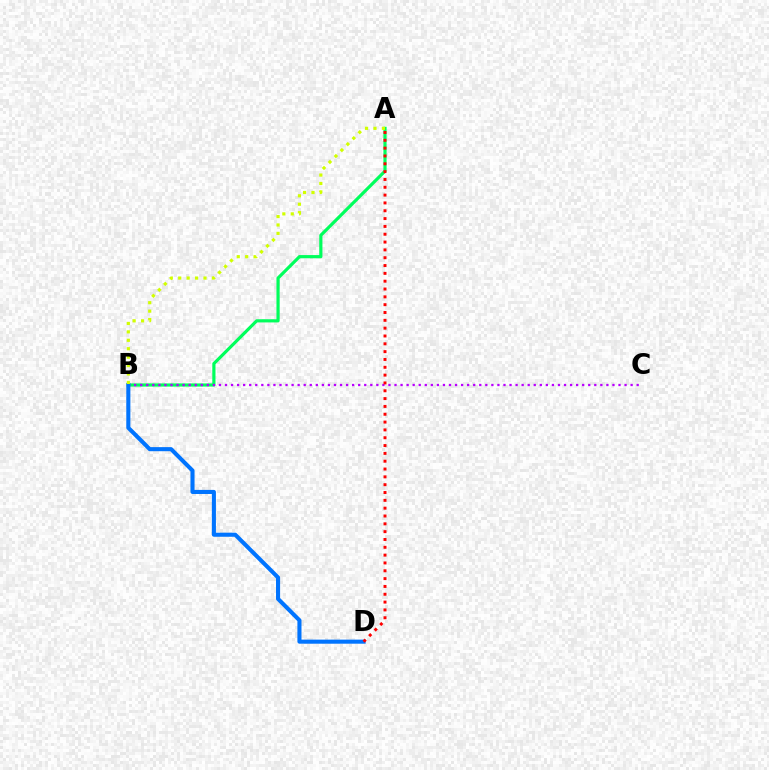{('A', 'B'): [{'color': '#00ff5c', 'line_style': 'solid', 'thickness': 2.3}, {'color': '#d1ff00', 'line_style': 'dotted', 'thickness': 2.29}], ('B', 'C'): [{'color': '#b900ff', 'line_style': 'dotted', 'thickness': 1.64}], ('B', 'D'): [{'color': '#0074ff', 'line_style': 'solid', 'thickness': 2.94}], ('A', 'D'): [{'color': '#ff0000', 'line_style': 'dotted', 'thickness': 2.13}]}